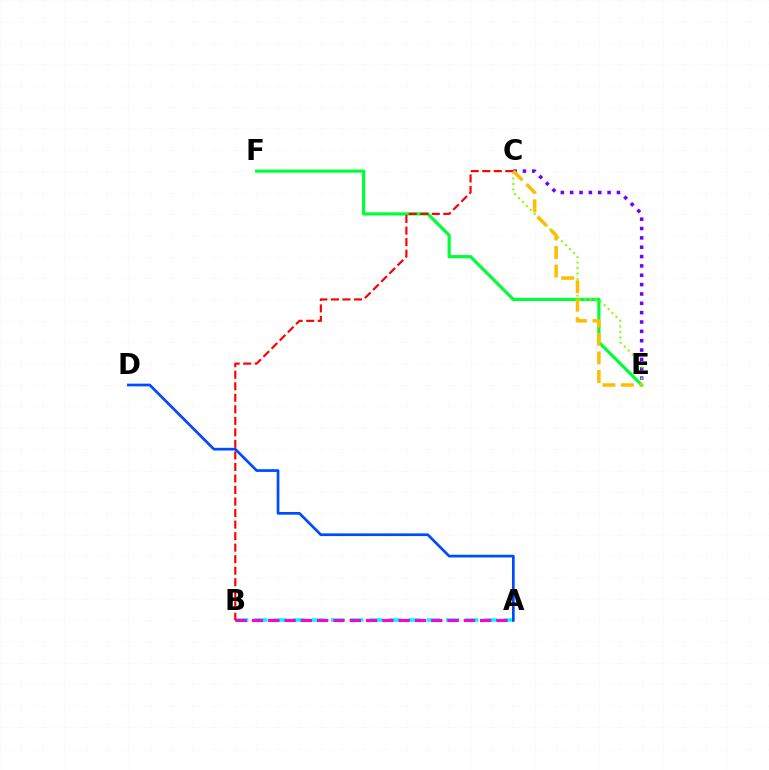{('A', 'B'): [{'color': '#00fff6', 'line_style': 'dashed', 'thickness': 2.6}, {'color': '#ff00cf', 'line_style': 'dashed', 'thickness': 2.21}], ('C', 'E'): [{'color': '#7200ff', 'line_style': 'dotted', 'thickness': 2.54}, {'color': '#84ff00', 'line_style': 'dotted', 'thickness': 1.5}, {'color': '#ffbd00', 'line_style': 'dashed', 'thickness': 2.52}], ('E', 'F'): [{'color': '#00ff39', 'line_style': 'solid', 'thickness': 2.3}], ('A', 'D'): [{'color': '#004bff', 'line_style': 'solid', 'thickness': 1.95}], ('B', 'C'): [{'color': '#ff0000', 'line_style': 'dashed', 'thickness': 1.57}]}